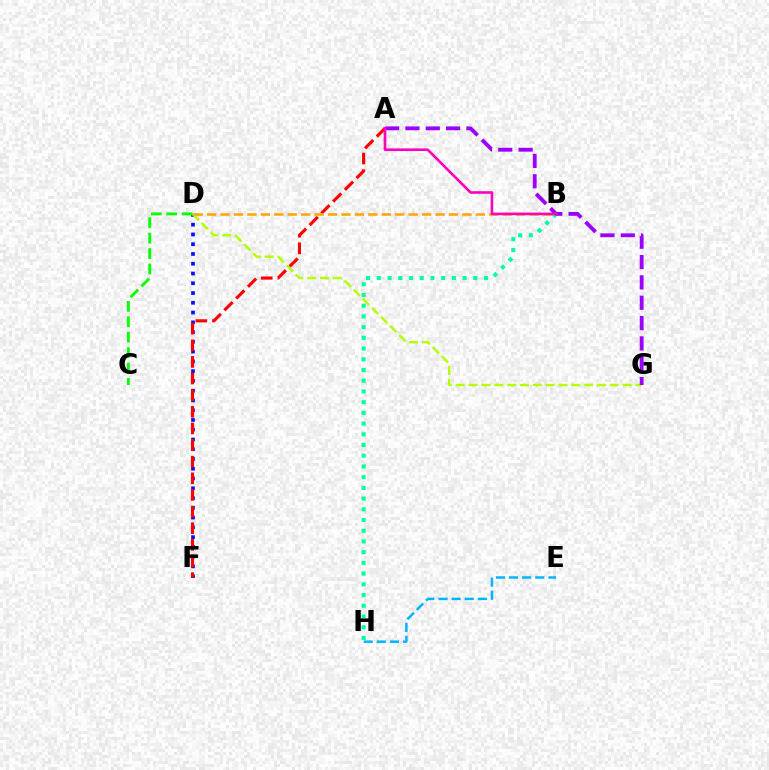{('D', 'F'): [{'color': '#0010ff', 'line_style': 'dotted', 'thickness': 2.65}], ('B', 'H'): [{'color': '#00ff9d', 'line_style': 'dotted', 'thickness': 2.91}], ('A', 'F'): [{'color': '#ff0000', 'line_style': 'dashed', 'thickness': 2.26}], ('D', 'G'): [{'color': '#b3ff00', 'line_style': 'dashed', 'thickness': 1.74}], ('B', 'D'): [{'color': '#ffa500', 'line_style': 'dashed', 'thickness': 1.83}], ('A', 'G'): [{'color': '#9b00ff', 'line_style': 'dashed', 'thickness': 2.76}], ('E', 'H'): [{'color': '#00b5ff', 'line_style': 'dashed', 'thickness': 1.78}], ('A', 'B'): [{'color': '#ff00bd', 'line_style': 'solid', 'thickness': 1.88}], ('C', 'D'): [{'color': '#08ff00', 'line_style': 'dashed', 'thickness': 2.09}]}